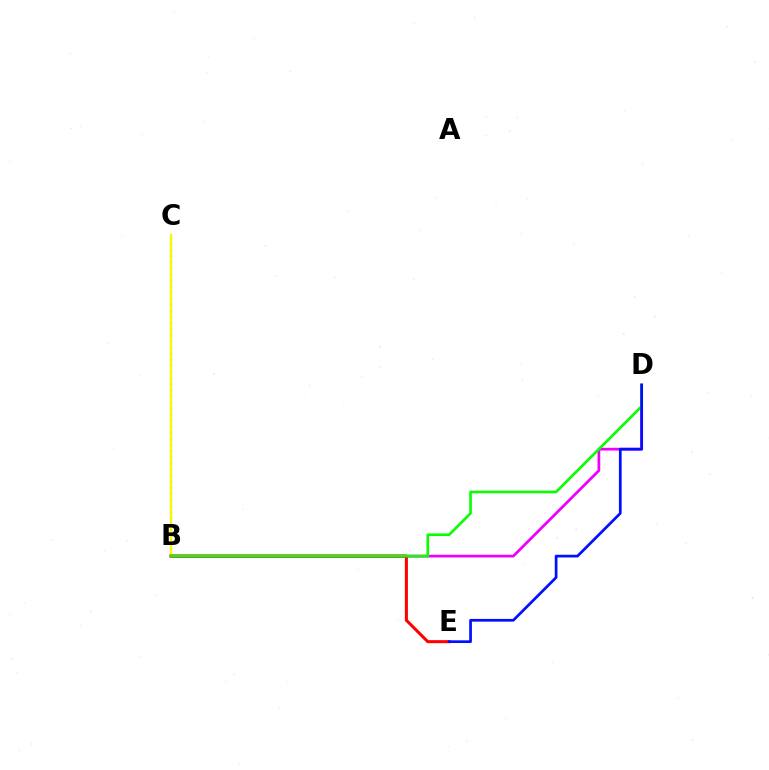{('B', 'C'): [{'color': '#00fff6', 'line_style': 'dotted', 'thickness': 1.66}, {'color': '#fcf500', 'line_style': 'solid', 'thickness': 1.7}], ('B', 'D'): [{'color': '#ee00ff', 'line_style': 'solid', 'thickness': 1.97}, {'color': '#08ff00', 'line_style': 'solid', 'thickness': 1.9}], ('B', 'E'): [{'color': '#ff0000', 'line_style': 'solid', 'thickness': 2.19}], ('D', 'E'): [{'color': '#0010ff', 'line_style': 'solid', 'thickness': 1.95}]}